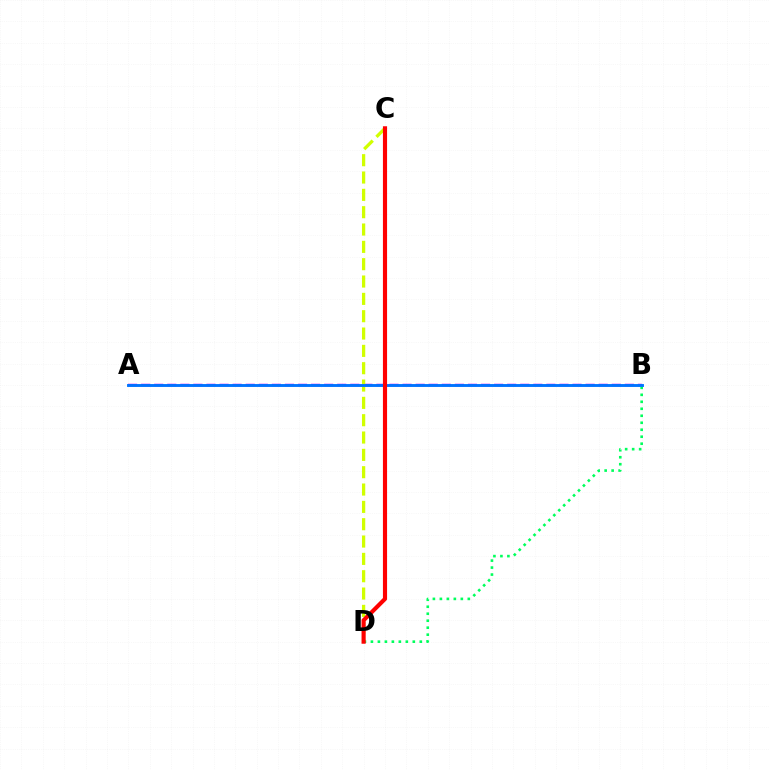{('A', 'B'): [{'color': '#b900ff', 'line_style': 'dashed', 'thickness': 1.78}, {'color': '#0074ff', 'line_style': 'solid', 'thickness': 2.08}], ('B', 'D'): [{'color': '#00ff5c', 'line_style': 'dotted', 'thickness': 1.9}], ('C', 'D'): [{'color': '#d1ff00', 'line_style': 'dashed', 'thickness': 2.35}, {'color': '#ff0000', 'line_style': 'solid', 'thickness': 2.98}]}